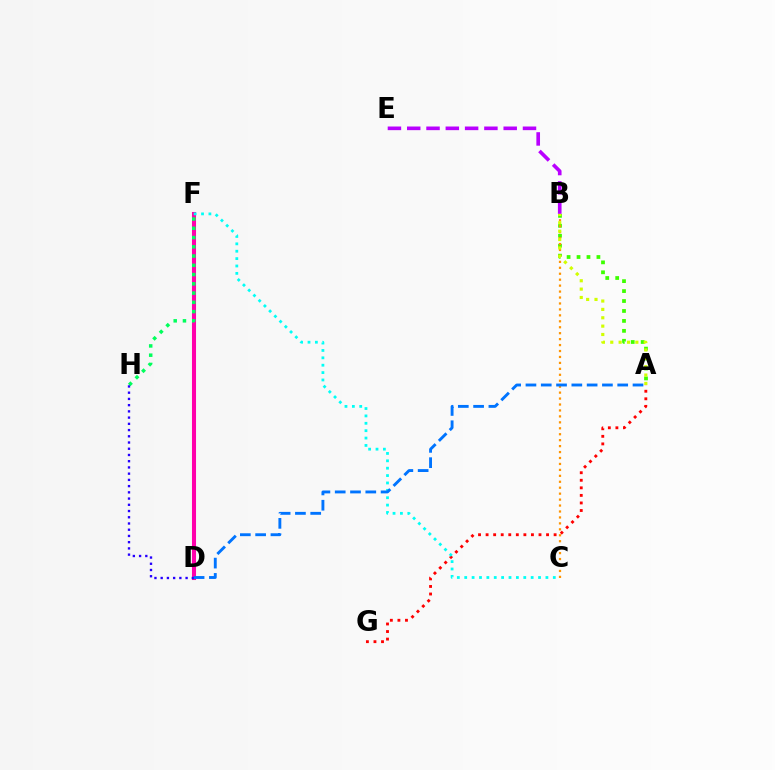{('B', 'E'): [{'color': '#b900ff', 'line_style': 'dashed', 'thickness': 2.62}], ('A', 'B'): [{'color': '#3dff00', 'line_style': 'dotted', 'thickness': 2.7}, {'color': '#d1ff00', 'line_style': 'dotted', 'thickness': 2.27}], ('B', 'C'): [{'color': '#ff9400', 'line_style': 'dotted', 'thickness': 1.61}], ('A', 'G'): [{'color': '#ff0000', 'line_style': 'dotted', 'thickness': 2.05}], ('D', 'F'): [{'color': '#ff00ac', 'line_style': 'solid', 'thickness': 2.93}], ('F', 'H'): [{'color': '#00ff5c', 'line_style': 'dotted', 'thickness': 2.52}], ('D', 'H'): [{'color': '#2500ff', 'line_style': 'dotted', 'thickness': 1.69}], ('C', 'F'): [{'color': '#00fff6', 'line_style': 'dotted', 'thickness': 2.01}], ('A', 'D'): [{'color': '#0074ff', 'line_style': 'dashed', 'thickness': 2.08}]}